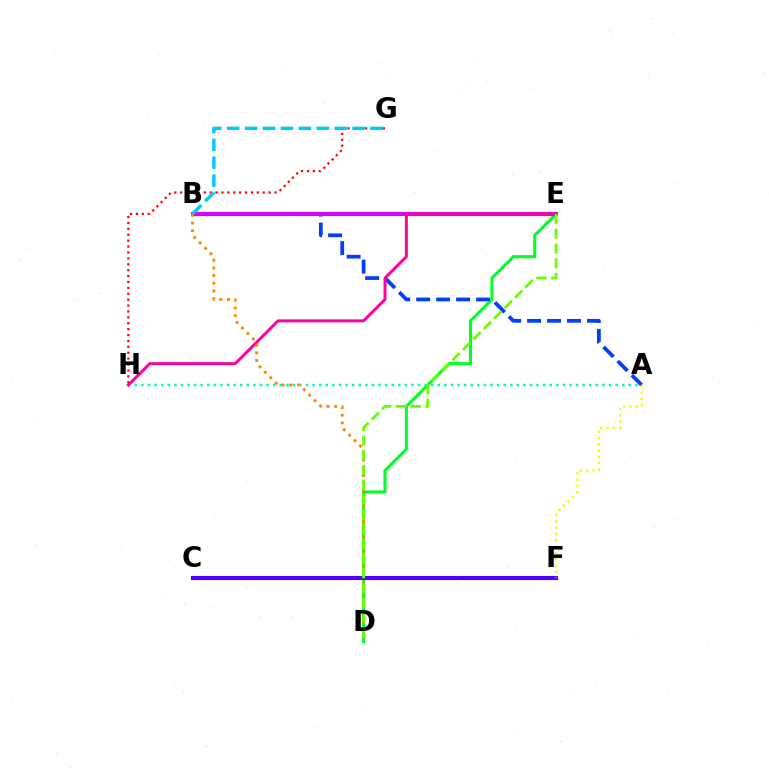{('D', 'E'): [{'color': '#00ff27', 'line_style': 'solid', 'thickness': 2.19}, {'color': '#66ff00', 'line_style': 'dashed', 'thickness': 2.0}], ('A', 'B'): [{'color': '#003fff', 'line_style': 'dashed', 'thickness': 2.71}], ('B', 'E'): [{'color': '#d600ff', 'line_style': 'solid', 'thickness': 2.94}], ('G', 'H'): [{'color': '#ff0000', 'line_style': 'dotted', 'thickness': 1.6}], ('A', 'H'): [{'color': '#00ffaf', 'line_style': 'dotted', 'thickness': 1.79}], ('B', 'G'): [{'color': '#00c7ff', 'line_style': 'dashed', 'thickness': 2.43}], ('C', 'F'): [{'color': '#4f00ff', 'line_style': 'solid', 'thickness': 2.97}], ('E', 'H'): [{'color': '#ff00a0', 'line_style': 'solid', 'thickness': 2.12}], ('B', 'D'): [{'color': '#ff8800', 'line_style': 'dotted', 'thickness': 2.09}], ('A', 'F'): [{'color': '#eeff00', 'line_style': 'dotted', 'thickness': 1.71}]}